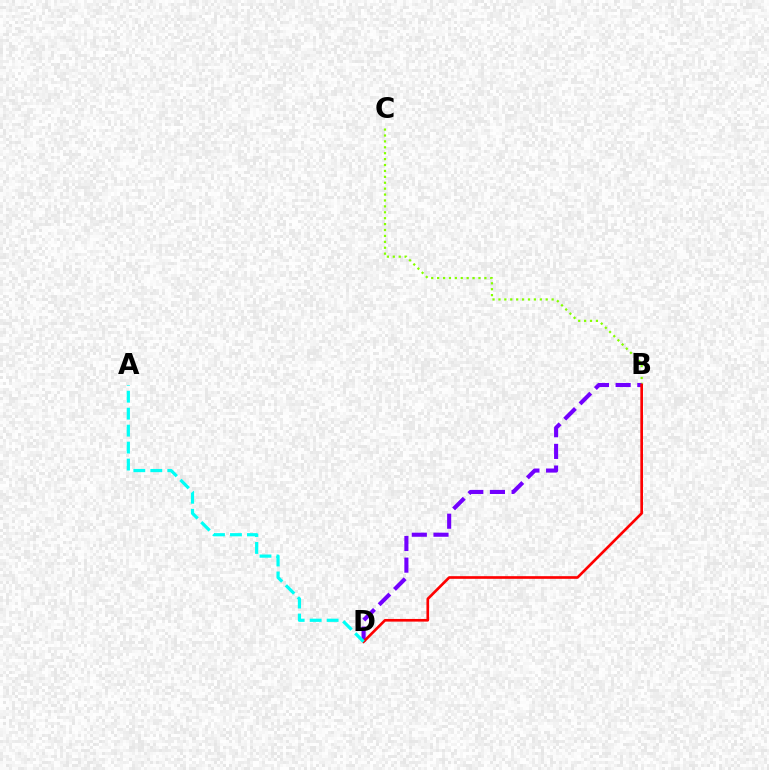{('B', 'C'): [{'color': '#84ff00', 'line_style': 'dotted', 'thickness': 1.61}], ('B', 'D'): [{'color': '#7200ff', 'line_style': 'dashed', 'thickness': 2.94}, {'color': '#ff0000', 'line_style': 'solid', 'thickness': 1.92}], ('A', 'D'): [{'color': '#00fff6', 'line_style': 'dashed', 'thickness': 2.31}]}